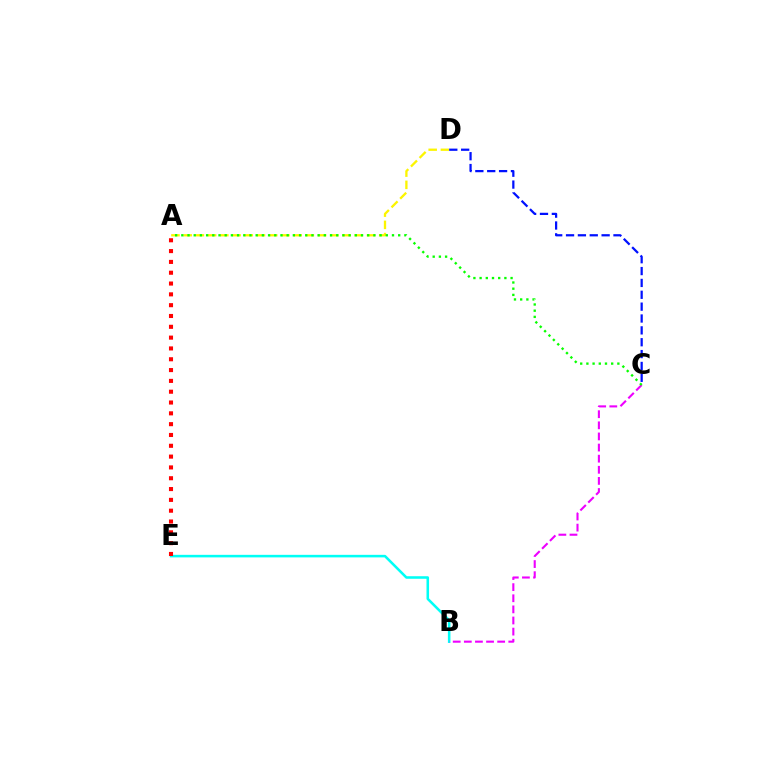{('A', 'D'): [{'color': '#fcf500', 'line_style': 'dashed', 'thickness': 1.66}], ('C', 'D'): [{'color': '#0010ff', 'line_style': 'dashed', 'thickness': 1.61}], ('B', 'E'): [{'color': '#00fff6', 'line_style': 'solid', 'thickness': 1.84}], ('A', 'E'): [{'color': '#ff0000', 'line_style': 'dotted', 'thickness': 2.94}], ('B', 'C'): [{'color': '#ee00ff', 'line_style': 'dashed', 'thickness': 1.51}], ('A', 'C'): [{'color': '#08ff00', 'line_style': 'dotted', 'thickness': 1.68}]}